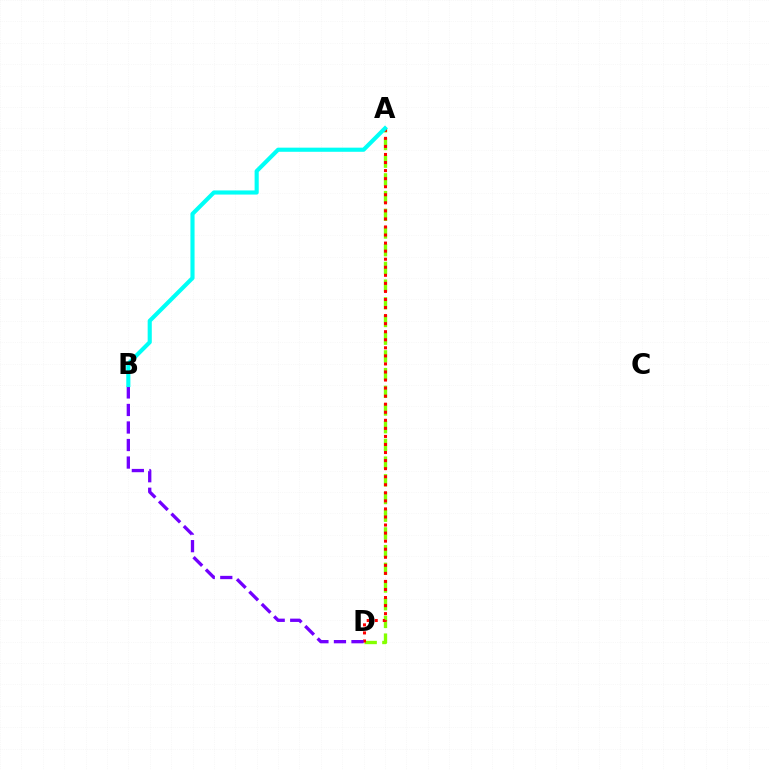{('A', 'D'): [{'color': '#84ff00', 'line_style': 'dashed', 'thickness': 2.4}, {'color': '#ff0000', 'line_style': 'dotted', 'thickness': 2.19}], ('B', 'D'): [{'color': '#7200ff', 'line_style': 'dashed', 'thickness': 2.38}], ('A', 'B'): [{'color': '#00fff6', 'line_style': 'solid', 'thickness': 2.97}]}